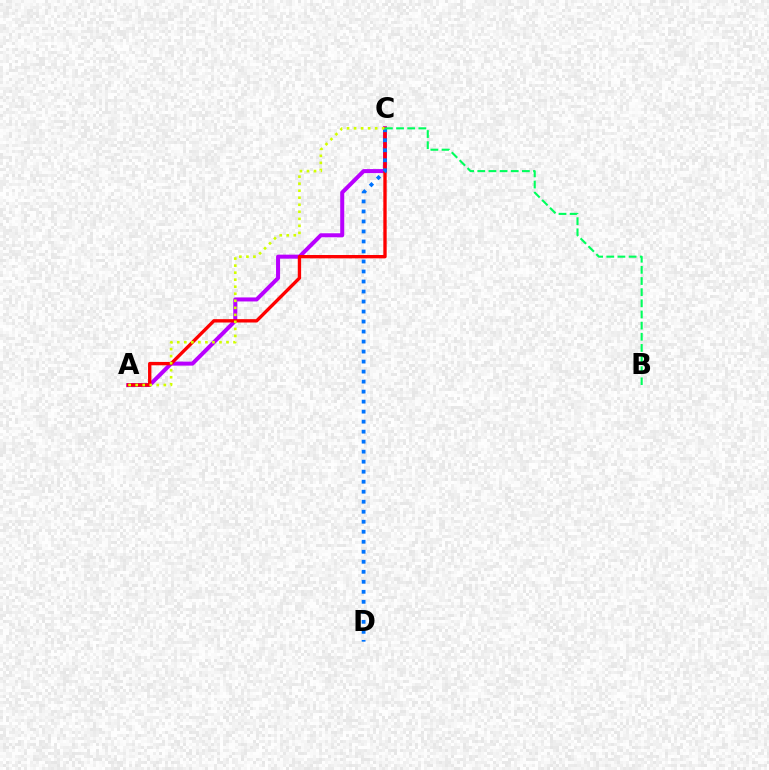{('A', 'C'): [{'color': '#b900ff', 'line_style': 'solid', 'thickness': 2.89}, {'color': '#ff0000', 'line_style': 'solid', 'thickness': 2.41}, {'color': '#d1ff00', 'line_style': 'dotted', 'thickness': 1.91}], ('C', 'D'): [{'color': '#0074ff', 'line_style': 'dotted', 'thickness': 2.72}], ('B', 'C'): [{'color': '#00ff5c', 'line_style': 'dashed', 'thickness': 1.51}]}